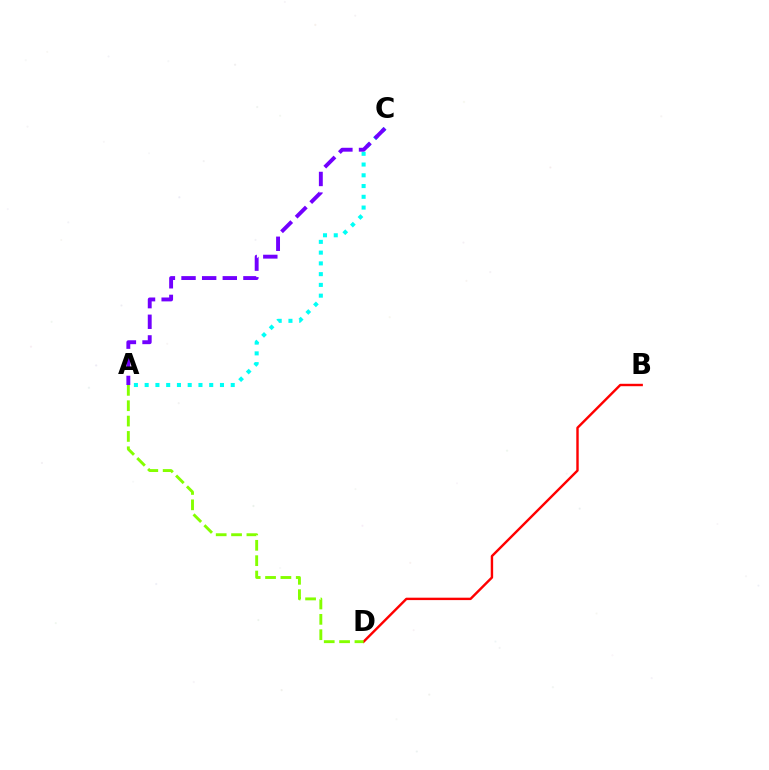{('B', 'D'): [{'color': '#ff0000', 'line_style': 'solid', 'thickness': 1.74}], ('A', 'C'): [{'color': '#00fff6', 'line_style': 'dotted', 'thickness': 2.92}, {'color': '#7200ff', 'line_style': 'dashed', 'thickness': 2.8}], ('A', 'D'): [{'color': '#84ff00', 'line_style': 'dashed', 'thickness': 2.09}]}